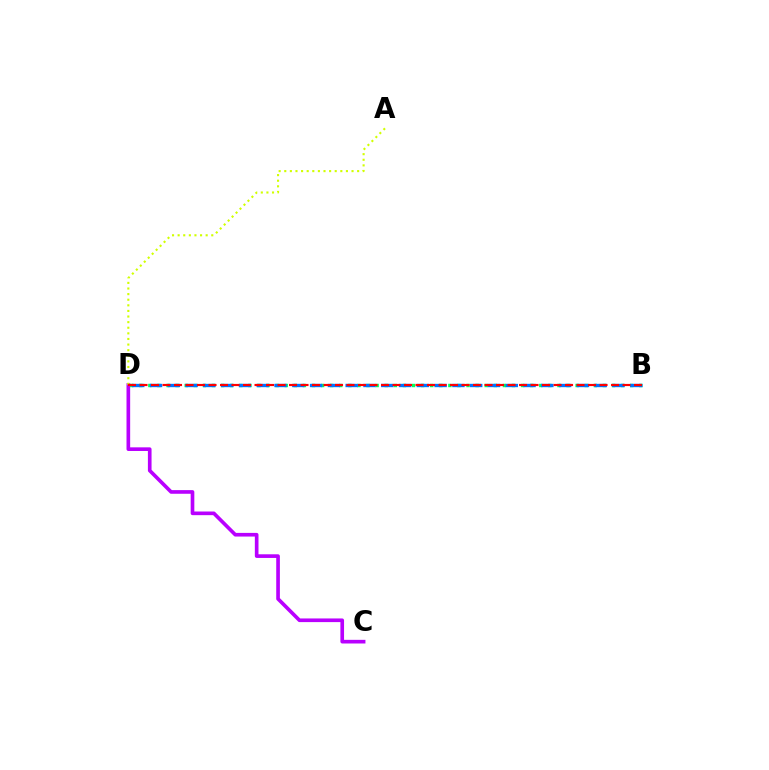{('B', 'D'): [{'color': '#00ff5c', 'line_style': 'dotted', 'thickness': 2.47}, {'color': '#0074ff', 'line_style': 'dashed', 'thickness': 2.42}, {'color': '#ff0000', 'line_style': 'dashed', 'thickness': 1.56}], ('C', 'D'): [{'color': '#b900ff', 'line_style': 'solid', 'thickness': 2.63}], ('A', 'D'): [{'color': '#d1ff00', 'line_style': 'dotted', 'thickness': 1.52}]}